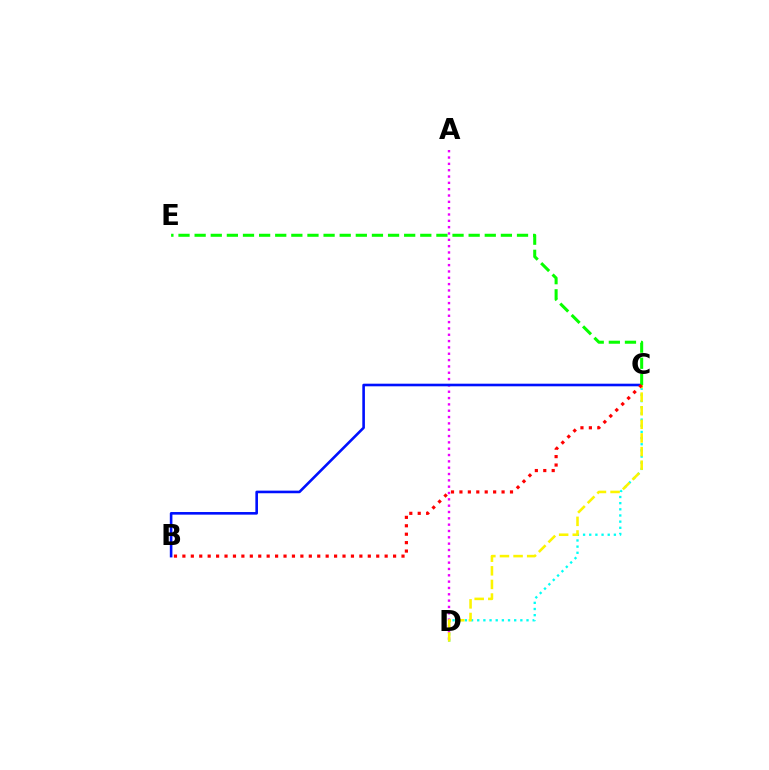{('A', 'D'): [{'color': '#ee00ff', 'line_style': 'dotted', 'thickness': 1.72}], ('C', 'D'): [{'color': '#00fff6', 'line_style': 'dotted', 'thickness': 1.67}, {'color': '#fcf500', 'line_style': 'dashed', 'thickness': 1.85}], ('B', 'C'): [{'color': '#0010ff', 'line_style': 'solid', 'thickness': 1.88}, {'color': '#ff0000', 'line_style': 'dotted', 'thickness': 2.29}], ('C', 'E'): [{'color': '#08ff00', 'line_style': 'dashed', 'thickness': 2.19}]}